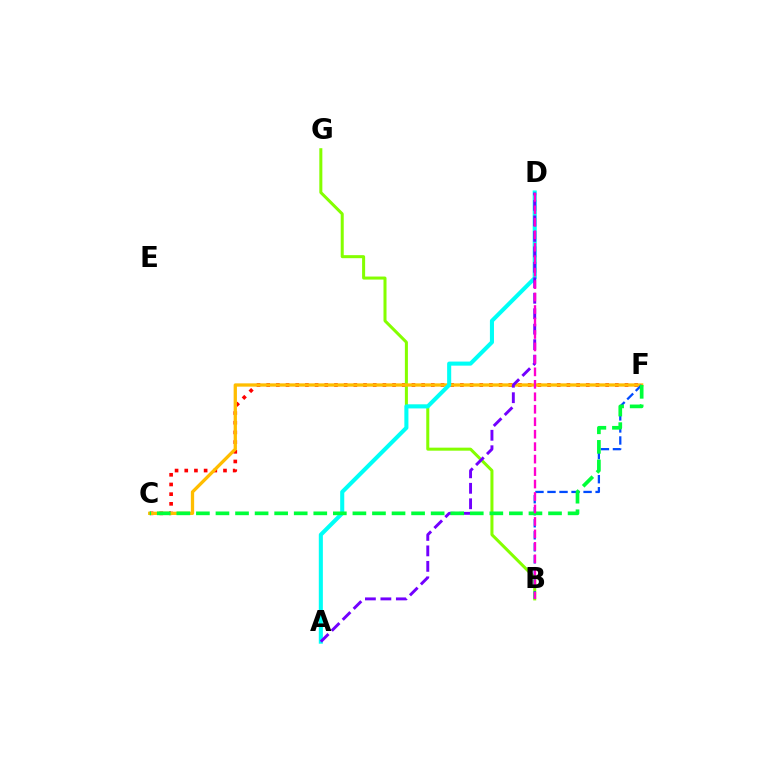{('C', 'F'): [{'color': '#ff0000', 'line_style': 'dotted', 'thickness': 2.63}, {'color': '#ffbd00', 'line_style': 'solid', 'thickness': 2.37}, {'color': '#00ff39', 'line_style': 'dashed', 'thickness': 2.66}], ('B', 'G'): [{'color': '#84ff00', 'line_style': 'solid', 'thickness': 2.18}], ('A', 'D'): [{'color': '#00fff6', 'line_style': 'solid', 'thickness': 2.93}, {'color': '#7200ff', 'line_style': 'dashed', 'thickness': 2.1}], ('B', 'F'): [{'color': '#004bff', 'line_style': 'dashed', 'thickness': 1.63}], ('B', 'D'): [{'color': '#ff00cf', 'line_style': 'dashed', 'thickness': 1.69}]}